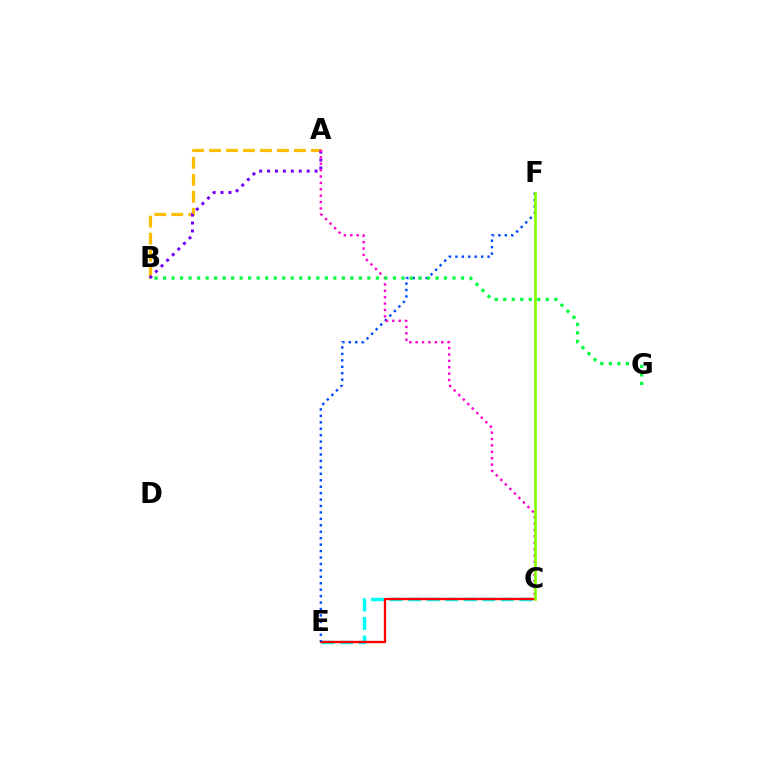{('C', 'E'): [{'color': '#00fff6', 'line_style': 'dashed', 'thickness': 2.52}, {'color': '#ff0000', 'line_style': 'solid', 'thickness': 1.7}], ('A', 'B'): [{'color': '#ffbd00', 'line_style': 'dashed', 'thickness': 2.31}, {'color': '#7200ff', 'line_style': 'dotted', 'thickness': 2.15}], ('E', 'F'): [{'color': '#004bff', 'line_style': 'dotted', 'thickness': 1.75}], ('A', 'C'): [{'color': '#ff00cf', 'line_style': 'dotted', 'thickness': 1.74}], ('B', 'G'): [{'color': '#00ff39', 'line_style': 'dotted', 'thickness': 2.31}], ('C', 'F'): [{'color': '#84ff00', 'line_style': 'solid', 'thickness': 1.92}]}